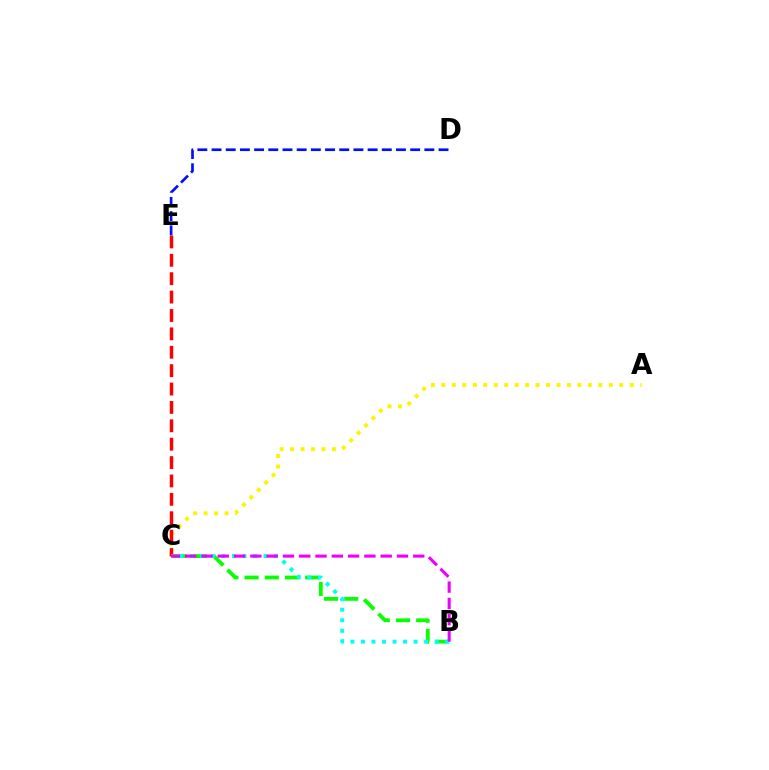{('A', 'C'): [{'color': '#fcf500', 'line_style': 'dotted', 'thickness': 2.84}], ('B', 'C'): [{'color': '#08ff00', 'line_style': 'dashed', 'thickness': 2.74}, {'color': '#00fff6', 'line_style': 'dotted', 'thickness': 2.86}, {'color': '#ee00ff', 'line_style': 'dashed', 'thickness': 2.21}], ('C', 'E'): [{'color': '#ff0000', 'line_style': 'dashed', 'thickness': 2.5}], ('D', 'E'): [{'color': '#0010ff', 'line_style': 'dashed', 'thickness': 1.93}]}